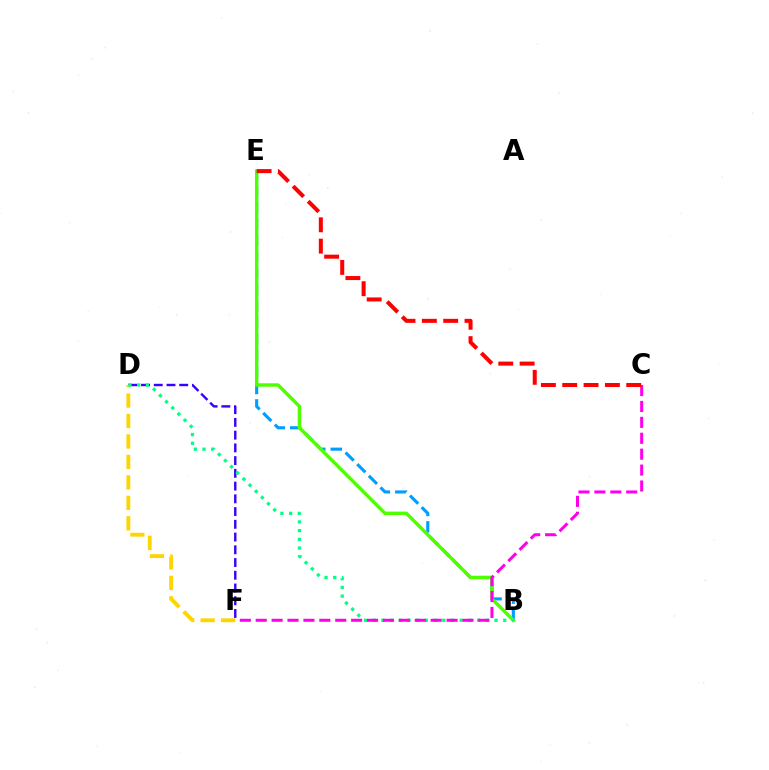{('D', 'F'): [{'color': '#3700ff', 'line_style': 'dashed', 'thickness': 1.73}, {'color': '#ffd500', 'line_style': 'dashed', 'thickness': 2.78}], ('B', 'E'): [{'color': '#009eff', 'line_style': 'dashed', 'thickness': 2.24}, {'color': '#4fff00', 'line_style': 'solid', 'thickness': 2.47}], ('B', 'D'): [{'color': '#00ff86', 'line_style': 'dotted', 'thickness': 2.37}], ('C', 'F'): [{'color': '#ff00ed', 'line_style': 'dashed', 'thickness': 2.16}], ('C', 'E'): [{'color': '#ff0000', 'line_style': 'dashed', 'thickness': 2.9}]}